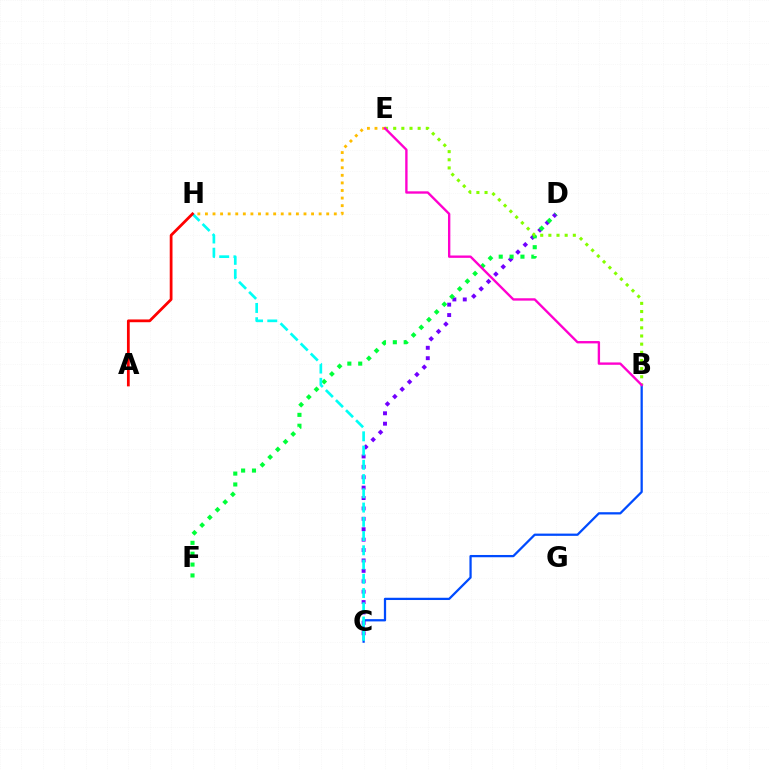{('B', 'C'): [{'color': '#004bff', 'line_style': 'solid', 'thickness': 1.63}], ('C', 'D'): [{'color': '#7200ff', 'line_style': 'dotted', 'thickness': 2.83}], ('E', 'H'): [{'color': '#ffbd00', 'line_style': 'dotted', 'thickness': 2.06}], ('D', 'F'): [{'color': '#00ff39', 'line_style': 'dotted', 'thickness': 2.95}], ('B', 'E'): [{'color': '#84ff00', 'line_style': 'dotted', 'thickness': 2.22}, {'color': '#ff00cf', 'line_style': 'solid', 'thickness': 1.7}], ('C', 'H'): [{'color': '#00fff6', 'line_style': 'dashed', 'thickness': 1.94}], ('A', 'H'): [{'color': '#ff0000', 'line_style': 'solid', 'thickness': 1.99}]}